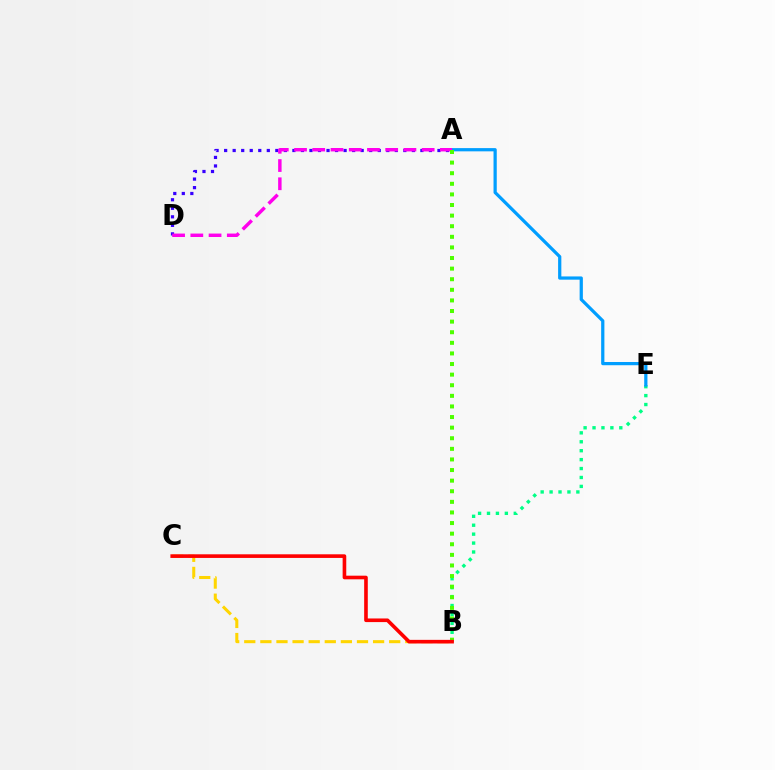{('A', 'D'): [{'color': '#3700ff', 'line_style': 'dotted', 'thickness': 2.32}, {'color': '#ff00ed', 'line_style': 'dashed', 'thickness': 2.48}], ('B', 'E'): [{'color': '#00ff86', 'line_style': 'dotted', 'thickness': 2.43}], ('B', 'C'): [{'color': '#ffd500', 'line_style': 'dashed', 'thickness': 2.19}, {'color': '#ff0000', 'line_style': 'solid', 'thickness': 2.61}], ('A', 'E'): [{'color': '#009eff', 'line_style': 'solid', 'thickness': 2.33}], ('A', 'B'): [{'color': '#4fff00', 'line_style': 'dotted', 'thickness': 2.88}]}